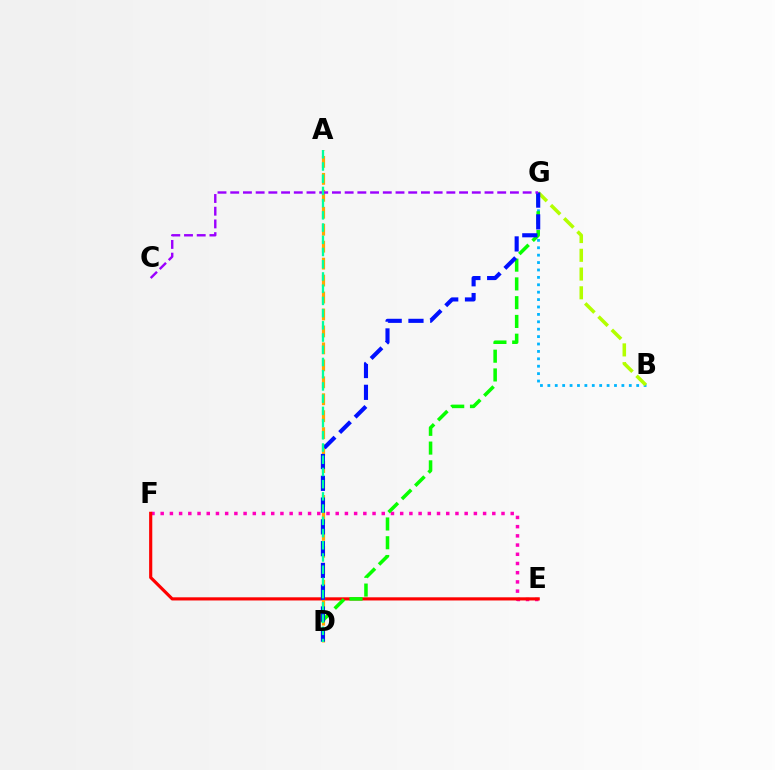{('E', 'F'): [{'color': '#ff00bd', 'line_style': 'dotted', 'thickness': 2.5}, {'color': '#ff0000', 'line_style': 'solid', 'thickness': 2.27}], ('B', 'G'): [{'color': '#00b5ff', 'line_style': 'dotted', 'thickness': 2.01}, {'color': '#b3ff00', 'line_style': 'dashed', 'thickness': 2.55}], ('A', 'D'): [{'color': '#ffa500', 'line_style': 'dashed', 'thickness': 2.3}, {'color': '#00ff9d', 'line_style': 'dashed', 'thickness': 1.66}], ('D', 'G'): [{'color': '#08ff00', 'line_style': 'dashed', 'thickness': 2.55}, {'color': '#0010ff', 'line_style': 'dashed', 'thickness': 2.96}], ('C', 'G'): [{'color': '#9b00ff', 'line_style': 'dashed', 'thickness': 1.73}]}